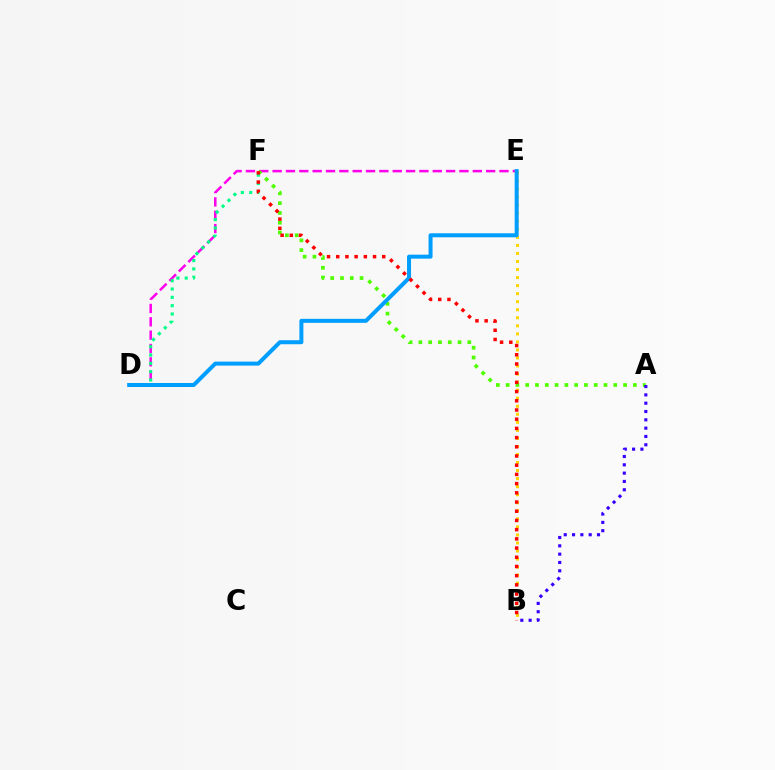{('B', 'E'): [{'color': '#ffd500', 'line_style': 'dotted', 'thickness': 2.19}], ('D', 'E'): [{'color': '#ff00ed', 'line_style': 'dashed', 'thickness': 1.81}, {'color': '#009eff', 'line_style': 'solid', 'thickness': 2.88}], ('A', 'F'): [{'color': '#4fff00', 'line_style': 'dotted', 'thickness': 2.66}], ('D', 'F'): [{'color': '#00ff86', 'line_style': 'dotted', 'thickness': 2.26}], ('A', 'B'): [{'color': '#3700ff', 'line_style': 'dotted', 'thickness': 2.26}], ('B', 'F'): [{'color': '#ff0000', 'line_style': 'dotted', 'thickness': 2.5}]}